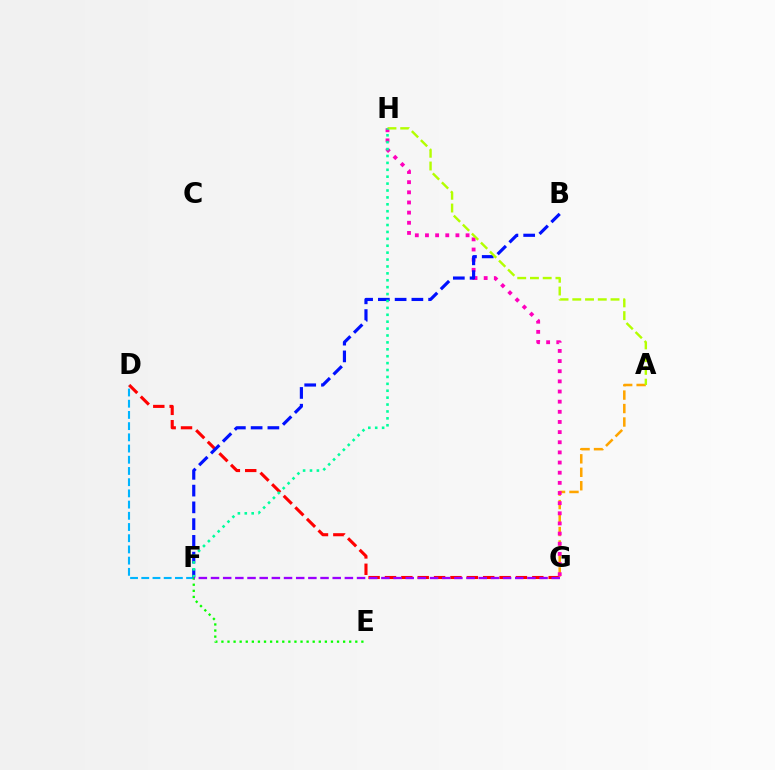{('D', 'G'): [{'color': '#ff0000', 'line_style': 'dashed', 'thickness': 2.22}], ('A', 'G'): [{'color': '#ffa500', 'line_style': 'dashed', 'thickness': 1.83}], ('D', 'F'): [{'color': '#00b5ff', 'line_style': 'dashed', 'thickness': 1.52}], ('G', 'H'): [{'color': '#ff00bd', 'line_style': 'dotted', 'thickness': 2.76}], ('E', 'F'): [{'color': '#08ff00', 'line_style': 'dotted', 'thickness': 1.65}], ('B', 'F'): [{'color': '#0010ff', 'line_style': 'dashed', 'thickness': 2.28}], ('A', 'H'): [{'color': '#b3ff00', 'line_style': 'dashed', 'thickness': 1.73}], ('F', 'H'): [{'color': '#00ff9d', 'line_style': 'dotted', 'thickness': 1.88}], ('F', 'G'): [{'color': '#9b00ff', 'line_style': 'dashed', 'thickness': 1.65}]}